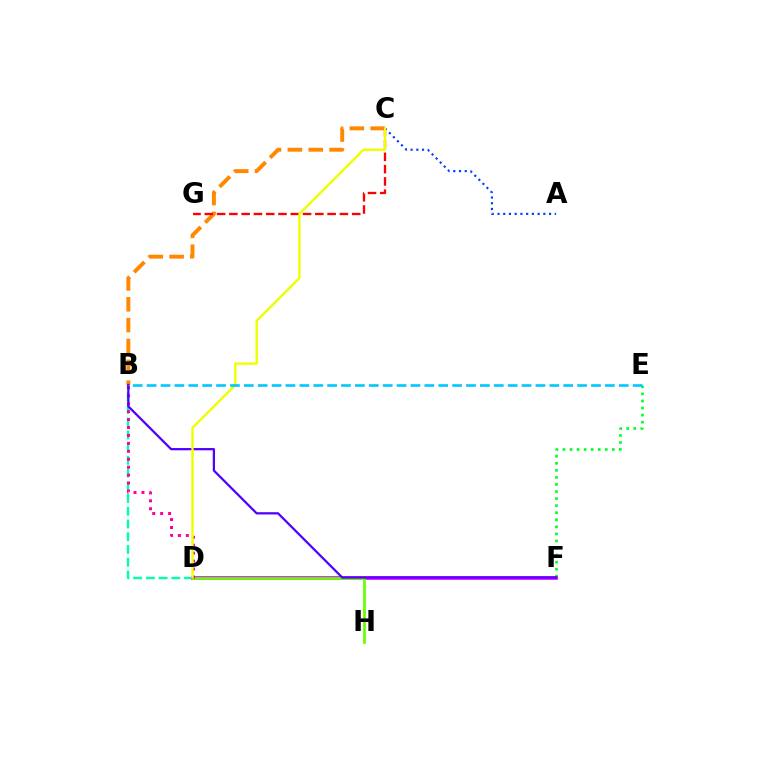{('B', 'D'): [{'color': '#00ffaf', 'line_style': 'dashed', 'thickness': 1.73}, {'color': '#ff00a0', 'line_style': 'dotted', 'thickness': 2.16}], ('A', 'C'): [{'color': '#003fff', 'line_style': 'dotted', 'thickness': 1.56}], ('E', 'F'): [{'color': '#00ff27', 'line_style': 'dotted', 'thickness': 1.92}], ('B', 'C'): [{'color': '#ff8800', 'line_style': 'dashed', 'thickness': 2.83}], ('D', 'F'): [{'color': '#d600ff', 'line_style': 'solid', 'thickness': 2.61}], ('D', 'H'): [{'color': '#66ff00', 'line_style': 'solid', 'thickness': 1.98}], ('C', 'G'): [{'color': '#ff0000', 'line_style': 'dashed', 'thickness': 1.67}], ('B', 'F'): [{'color': '#4f00ff', 'line_style': 'solid', 'thickness': 1.62}], ('C', 'D'): [{'color': '#eeff00', 'line_style': 'solid', 'thickness': 1.72}], ('B', 'E'): [{'color': '#00c7ff', 'line_style': 'dashed', 'thickness': 1.89}]}